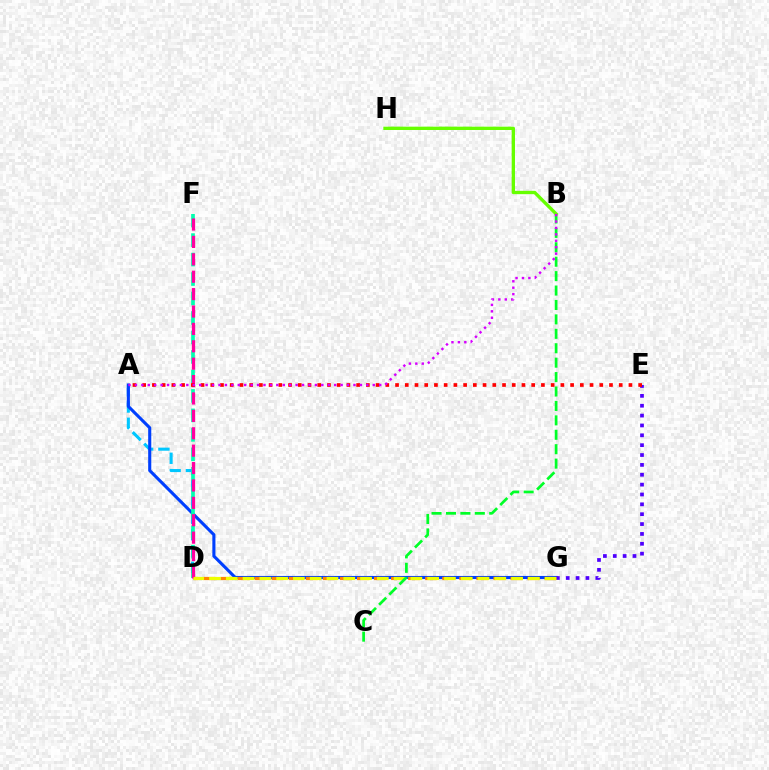{('A', 'D'): [{'color': '#00c7ff', 'line_style': 'dashed', 'thickness': 2.22}], ('A', 'G'): [{'color': '#003fff', 'line_style': 'solid', 'thickness': 2.23}], ('D', 'G'): [{'color': '#ff8800', 'line_style': 'dashed', 'thickness': 2.32}, {'color': '#eeff00', 'line_style': 'dashed', 'thickness': 2.28}], ('D', 'F'): [{'color': '#00ffaf', 'line_style': 'dashed', 'thickness': 2.65}, {'color': '#ff00a0', 'line_style': 'dashed', 'thickness': 2.36}], ('E', 'G'): [{'color': '#4f00ff', 'line_style': 'dotted', 'thickness': 2.68}], ('B', 'C'): [{'color': '#00ff27', 'line_style': 'dashed', 'thickness': 1.96}], ('A', 'E'): [{'color': '#ff0000', 'line_style': 'dotted', 'thickness': 2.64}], ('B', 'H'): [{'color': '#66ff00', 'line_style': 'solid', 'thickness': 2.4}], ('A', 'B'): [{'color': '#d600ff', 'line_style': 'dotted', 'thickness': 1.75}]}